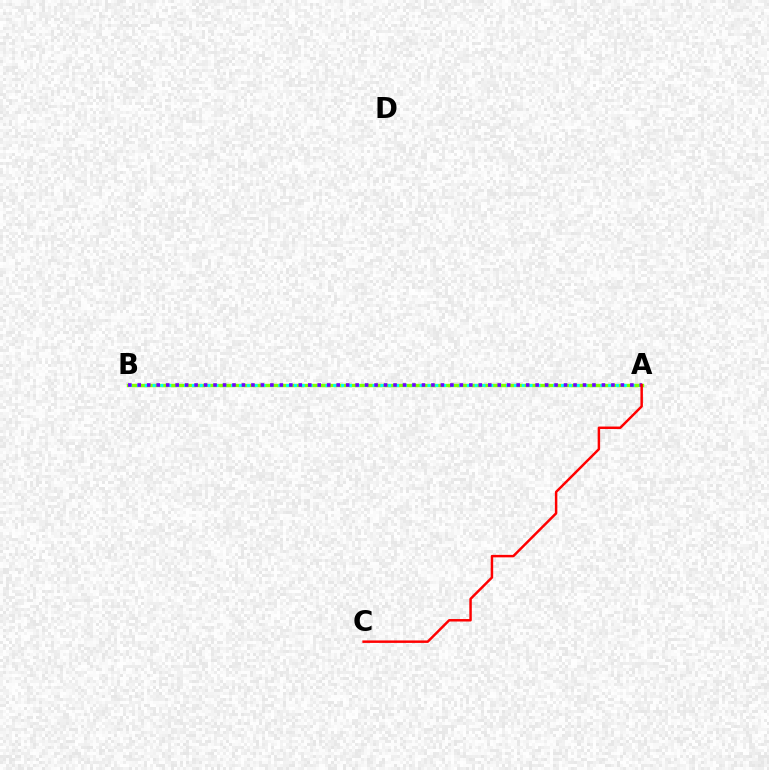{('A', 'B'): [{'color': '#84ff00', 'line_style': 'solid', 'thickness': 2.44}, {'color': '#00fff6', 'line_style': 'dotted', 'thickness': 2.13}, {'color': '#7200ff', 'line_style': 'dotted', 'thickness': 2.57}], ('A', 'C'): [{'color': '#ff0000', 'line_style': 'solid', 'thickness': 1.78}]}